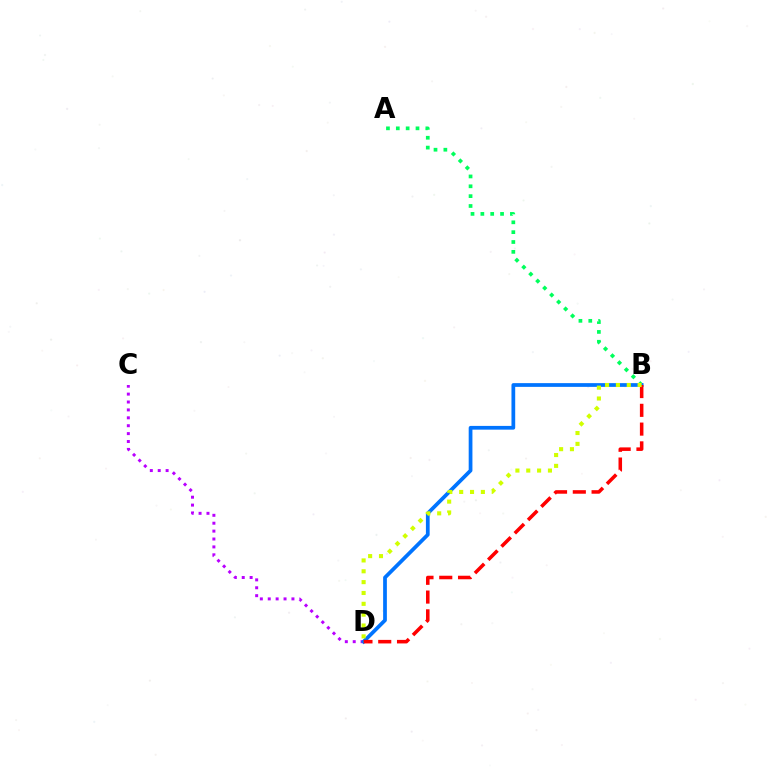{('C', 'D'): [{'color': '#b900ff', 'line_style': 'dotted', 'thickness': 2.15}], ('A', 'B'): [{'color': '#00ff5c', 'line_style': 'dotted', 'thickness': 2.68}], ('B', 'D'): [{'color': '#0074ff', 'line_style': 'solid', 'thickness': 2.69}, {'color': '#ff0000', 'line_style': 'dashed', 'thickness': 2.55}, {'color': '#d1ff00', 'line_style': 'dotted', 'thickness': 2.95}]}